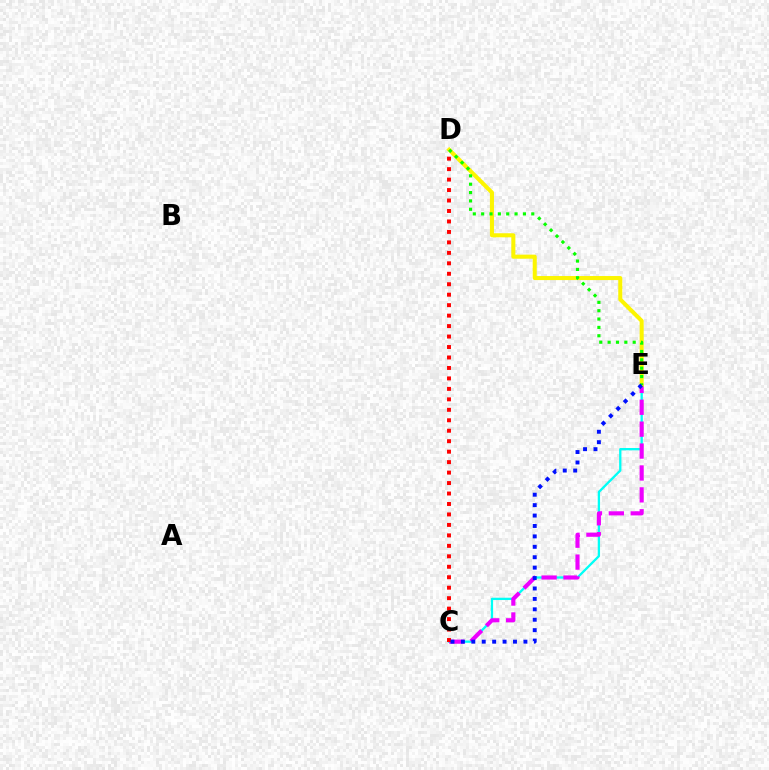{('C', 'E'): [{'color': '#00fff6', 'line_style': 'solid', 'thickness': 1.66}, {'color': '#ee00ff', 'line_style': 'dashed', 'thickness': 2.98}, {'color': '#0010ff', 'line_style': 'dotted', 'thickness': 2.83}], ('C', 'D'): [{'color': '#ff0000', 'line_style': 'dotted', 'thickness': 2.84}], ('D', 'E'): [{'color': '#fcf500', 'line_style': 'solid', 'thickness': 2.92}, {'color': '#08ff00', 'line_style': 'dotted', 'thickness': 2.27}]}